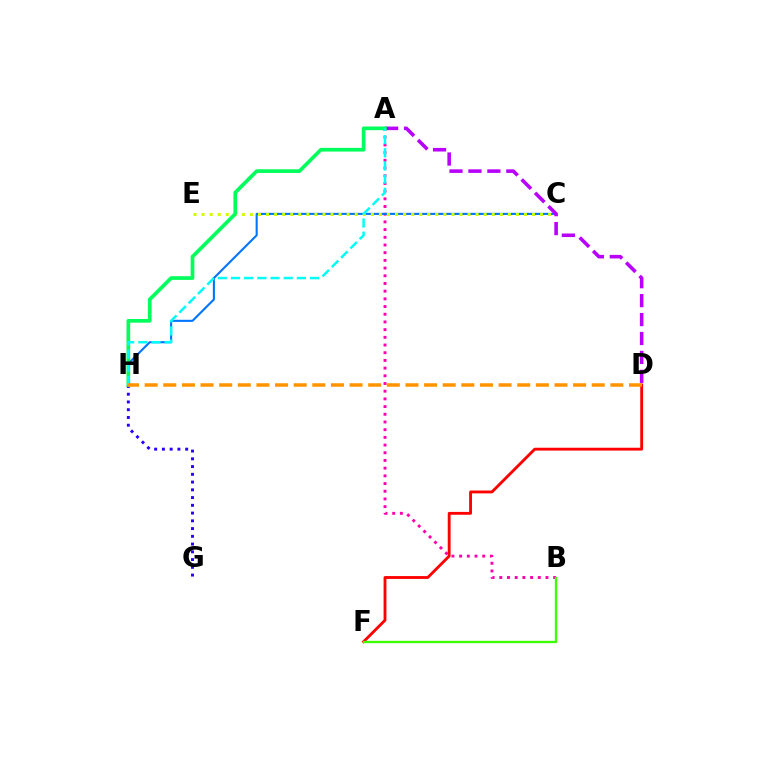{('D', 'F'): [{'color': '#ff0000', 'line_style': 'solid', 'thickness': 2.05}], ('A', 'B'): [{'color': '#ff00ac', 'line_style': 'dotted', 'thickness': 2.09}], ('C', 'H'): [{'color': '#0074ff', 'line_style': 'solid', 'thickness': 1.5}], ('B', 'F'): [{'color': '#3dff00', 'line_style': 'solid', 'thickness': 1.69}], ('C', 'E'): [{'color': '#d1ff00', 'line_style': 'dotted', 'thickness': 2.19}], ('A', 'D'): [{'color': '#b900ff', 'line_style': 'dashed', 'thickness': 2.57}], ('G', 'H'): [{'color': '#2500ff', 'line_style': 'dotted', 'thickness': 2.11}], ('A', 'H'): [{'color': '#00ff5c', 'line_style': 'solid', 'thickness': 2.65}, {'color': '#00fff6', 'line_style': 'dashed', 'thickness': 1.79}], ('D', 'H'): [{'color': '#ff9400', 'line_style': 'dashed', 'thickness': 2.53}]}